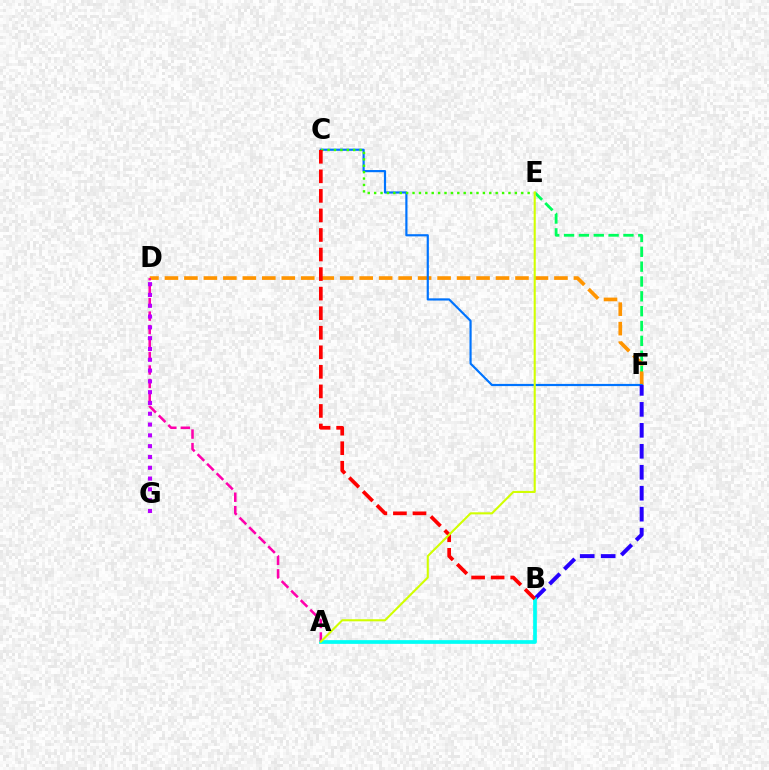{('E', 'F'): [{'color': '#00ff5c', 'line_style': 'dashed', 'thickness': 2.02}], ('D', 'F'): [{'color': '#ff9400', 'line_style': 'dashed', 'thickness': 2.65}], ('C', 'F'): [{'color': '#0074ff', 'line_style': 'solid', 'thickness': 1.57}], ('B', 'F'): [{'color': '#2500ff', 'line_style': 'dashed', 'thickness': 2.85}], ('C', 'E'): [{'color': '#3dff00', 'line_style': 'dotted', 'thickness': 1.74}], ('A', 'B'): [{'color': '#00fff6', 'line_style': 'solid', 'thickness': 2.67}], ('A', 'D'): [{'color': '#ff00ac', 'line_style': 'dashed', 'thickness': 1.83}], ('B', 'C'): [{'color': '#ff0000', 'line_style': 'dashed', 'thickness': 2.66}], ('D', 'G'): [{'color': '#b900ff', 'line_style': 'dotted', 'thickness': 2.93}], ('A', 'E'): [{'color': '#d1ff00', 'line_style': 'solid', 'thickness': 1.51}]}